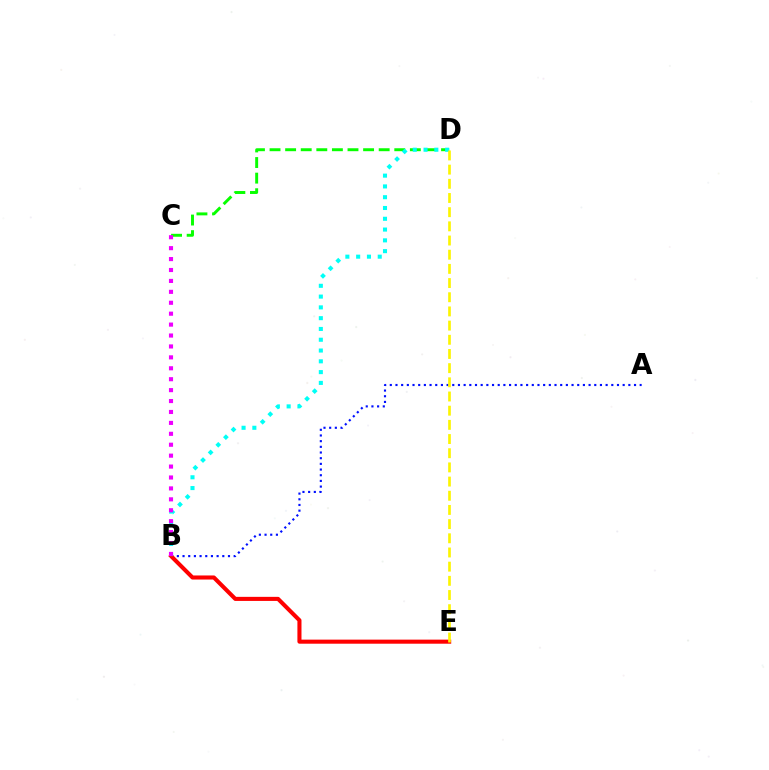{('C', 'D'): [{'color': '#08ff00', 'line_style': 'dashed', 'thickness': 2.12}], ('A', 'B'): [{'color': '#0010ff', 'line_style': 'dotted', 'thickness': 1.54}], ('B', 'E'): [{'color': '#ff0000', 'line_style': 'solid', 'thickness': 2.93}], ('B', 'D'): [{'color': '#00fff6', 'line_style': 'dotted', 'thickness': 2.93}], ('B', 'C'): [{'color': '#ee00ff', 'line_style': 'dotted', 'thickness': 2.97}], ('D', 'E'): [{'color': '#fcf500', 'line_style': 'dashed', 'thickness': 1.93}]}